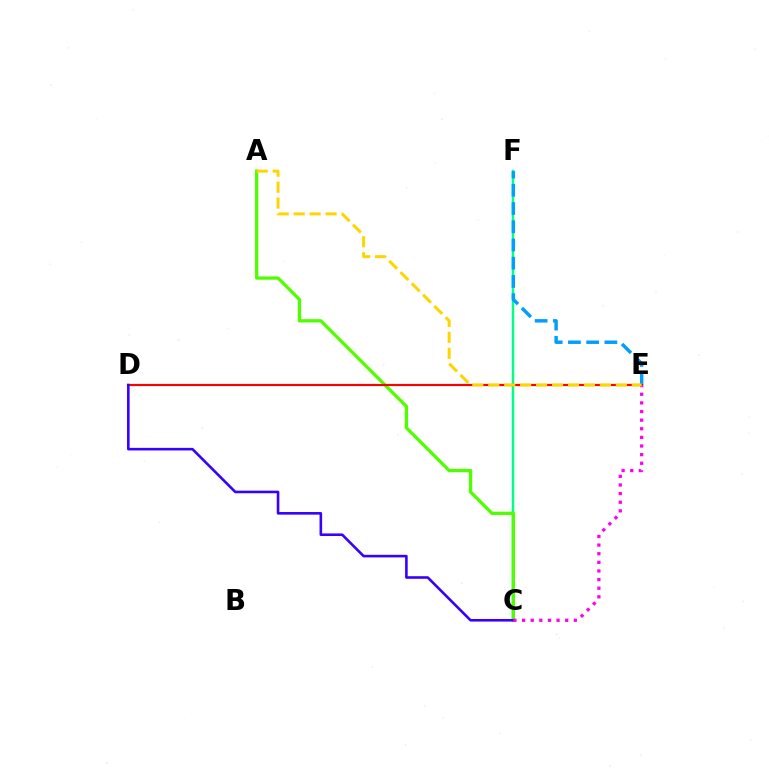{('C', 'F'): [{'color': '#00ff86', 'line_style': 'solid', 'thickness': 1.78}], ('E', 'F'): [{'color': '#009eff', 'line_style': 'dashed', 'thickness': 2.48}], ('A', 'C'): [{'color': '#4fff00', 'line_style': 'solid', 'thickness': 2.37}], ('D', 'E'): [{'color': '#ff0000', 'line_style': 'solid', 'thickness': 1.56}], ('C', 'D'): [{'color': '#3700ff', 'line_style': 'solid', 'thickness': 1.87}], ('C', 'E'): [{'color': '#ff00ed', 'line_style': 'dotted', 'thickness': 2.34}], ('A', 'E'): [{'color': '#ffd500', 'line_style': 'dashed', 'thickness': 2.17}]}